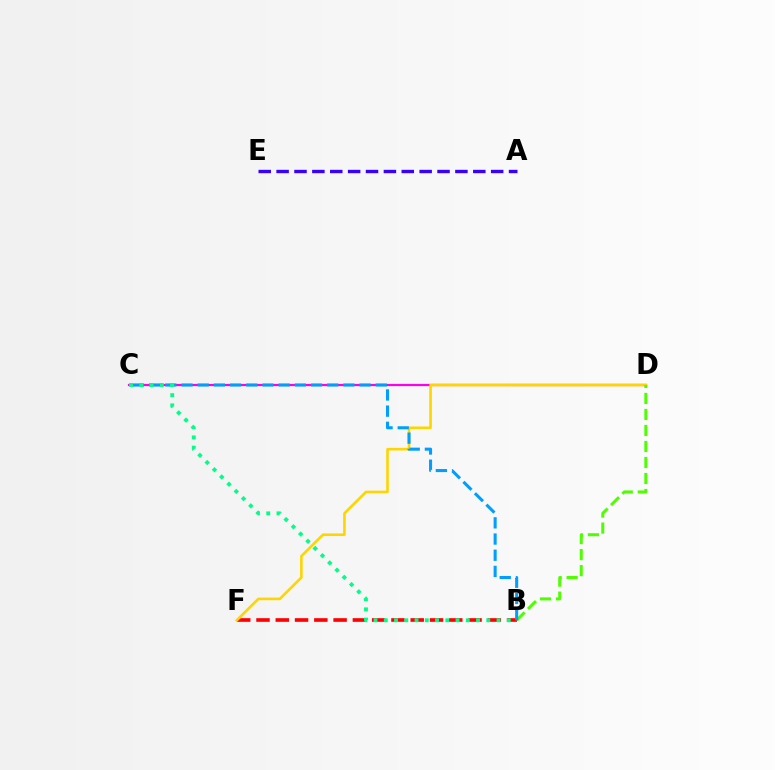{('B', 'F'): [{'color': '#ff0000', 'line_style': 'dashed', 'thickness': 2.62}], ('C', 'D'): [{'color': '#ff00ed', 'line_style': 'solid', 'thickness': 1.58}], ('D', 'F'): [{'color': '#ffd500', 'line_style': 'solid', 'thickness': 1.88}], ('B', 'D'): [{'color': '#4fff00', 'line_style': 'dashed', 'thickness': 2.18}], ('B', 'C'): [{'color': '#009eff', 'line_style': 'dashed', 'thickness': 2.2}, {'color': '#00ff86', 'line_style': 'dotted', 'thickness': 2.78}], ('A', 'E'): [{'color': '#3700ff', 'line_style': 'dashed', 'thickness': 2.43}]}